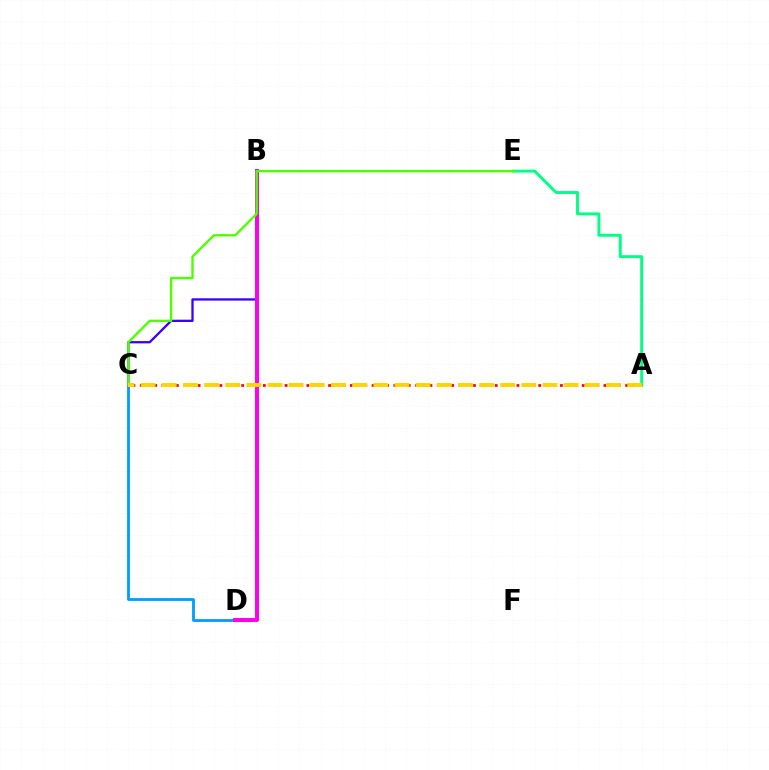{('C', 'D'): [{'color': '#009eff', 'line_style': 'solid', 'thickness': 2.03}], ('B', 'C'): [{'color': '#3700ff', 'line_style': 'solid', 'thickness': 1.64}], ('A', 'C'): [{'color': '#ff0000', 'line_style': 'dotted', 'thickness': 1.97}, {'color': '#ffd500', 'line_style': 'dashed', 'thickness': 2.87}], ('A', 'E'): [{'color': '#00ff86', 'line_style': 'solid', 'thickness': 2.11}], ('B', 'D'): [{'color': '#ff00ed', 'line_style': 'solid', 'thickness': 2.88}], ('C', 'E'): [{'color': '#4fff00', 'line_style': 'solid', 'thickness': 1.71}]}